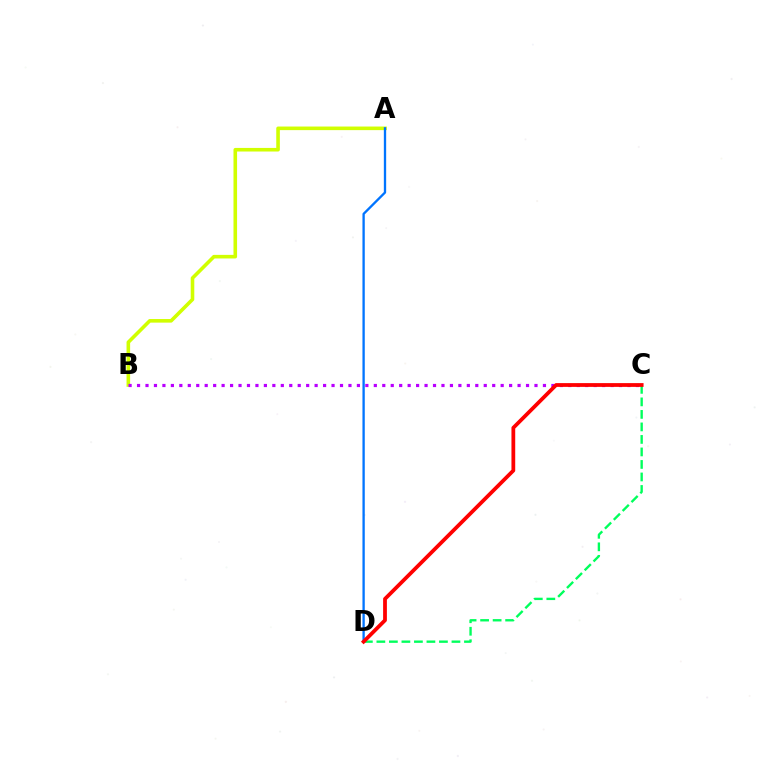{('A', 'B'): [{'color': '#d1ff00', 'line_style': 'solid', 'thickness': 2.59}], ('C', 'D'): [{'color': '#00ff5c', 'line_style': 'dashed', 'thickness': 1.7}, {'color': '#ff0000', 'line_style': 'solid', 'thickness': 2.72}], ('A', 'D'): [{'color': '#0074ff', 'line_style': 'solid', 'thickness': 1.67}], ('B', 'C'): [{'color': '#b900ff', 'line_style': 'dotted', 'thickness': 2.3}]}